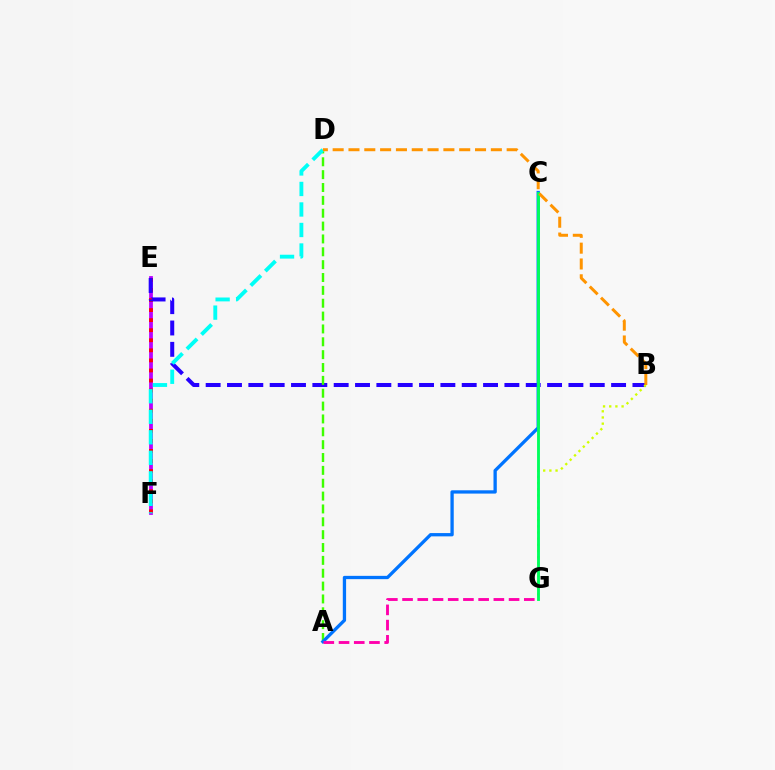{('E', 'F'): [{'color': '#b900ff', 'line_style': 'solid', 'thickness': 2.72}, {'color': '#ff0000', 'line_style': 'dotted', 'thickness': 2.73}], ('B', 'E'): [{'color': '#2500ff', 'line_style': 'dashed', 'thickness': 2.9}], ('A', 'D'): [{'color': '#3dff00', 'line_style': 'dashed', 'thickness': 1.75}], ('D', 'F'): [{'color': '#00fff6', 'line_style': 'dashed', 'thickness': 2.79}], ('A', 'C'): [{'color': '#0074ff', 'line_style': 'solid', 'thickness': 2.37}], ('A', 'G'): [{'color': '#ff00ac', 'line_style': 'dashed', 'thickness': 2.07}], ('B', 'G'): [{'color': '#d1ff00', 'line_style': 'dotted', 'thickness': 1.68}], ('C', 'G'): [{'color': '#00ff5c', 'line_style': 'solid', 'thickness': 2.06}], ('B', 'D'): [{'color': '#ff9400', 'line_style': 'dashed', 'thickness': 2.15}]}